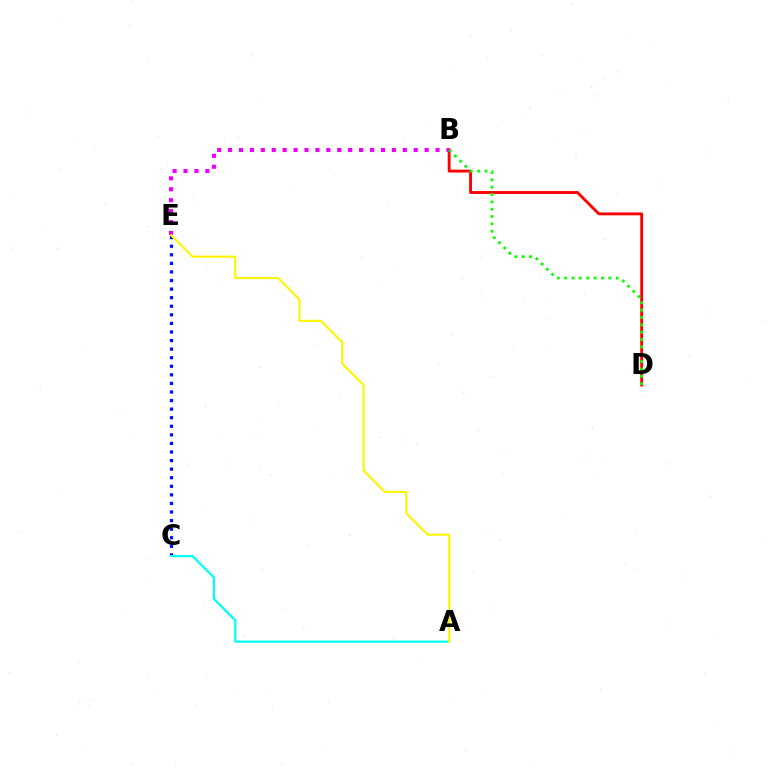{('B', 'D'): [{'color': '#ff0000', 'line_style': 'solid', 'thickness': 2.07}, {'color': '#08ff00', 'line_style': 'dotted', 'thickness': 2.0}], ('B', 'E'): [{'color': '#ee00ff', 'line_style': 'dotted', 'thickness': 2.97}], ('C', 'E'): [{'color': '#0010ff', 'line_style': 'dotted', 'thickness': 2.33}], ('A', 'C'): [{'color': '#00fff6', 'line_style': 'solid', 'thickness': 1.6}], ('A', 'E'): [{'color': '#fcf500', 'line_style': 'solid', 'thickness': 1.51}]}